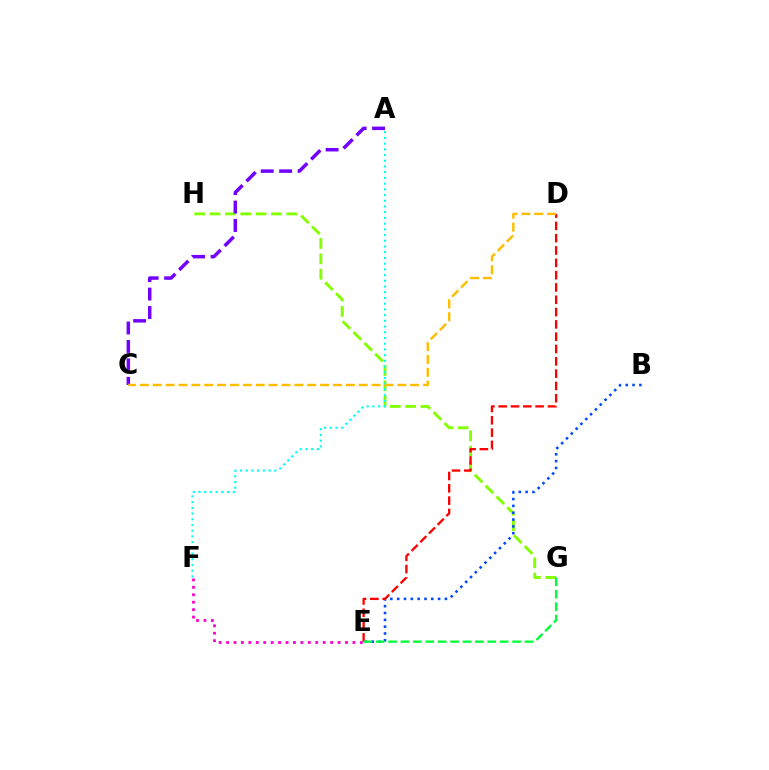{('G', 'H'): [{'color': '#84ff00', 'line_style': 'dashed', 'thickness': 2.09}], ('E', 'F'): [{'color': '#ff00cf', 'line_style': 'dotted', 'thickness': 2.02}], ('A', 'C'): [{'color': '#7200ff', 'line_style': 'dashed', 'thickness': 2.51}], ('A', 'F'): [{'color': '#00fff6', 'line_style': 'dotted', 'thickness': 1.55}], ('B', 'E'): [{'color': '#004bff', 'line_style': 'dotted', 'thickness': 1.85}], ('D', 'E'): [{'color': '#ff0000', 'line_style': 'dashed', 'thickness': 1.67}], ('C', 'D'): [{'color': '#ffbd00', 'line_style': 'dashed', 'thickness': 1.75}], ('E', 'G'): [{'color': '#00ff39', 'line_style': 'dashed', 'thickness': 1.68}]}